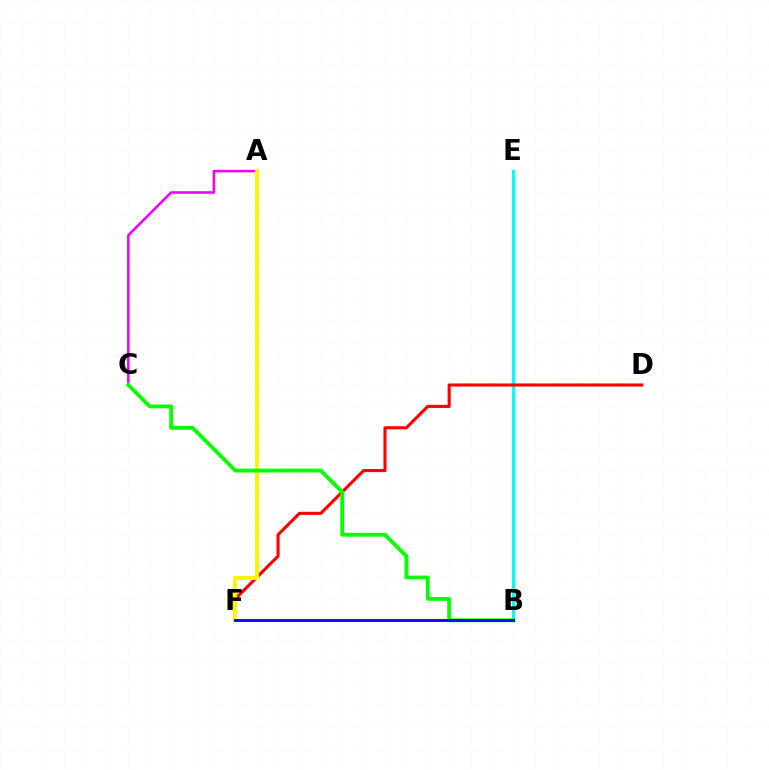{('B', 'E'): [{'color': '#00fff6', 'line_style': 'solid', 'thickness': 2.28}], ('A', 'C'): [{'color': '#ee00ff', 'line_style': 'solid', 'thickness': 1.84}], ('D', 'F'): [{'color': '#ff0000', 'line_style': 'solid', 'thickness': 2.24}], ('A', 'F'): [{'color': '#fcf500', 'line_style': 'solid', 'thickness': 2.86}], ('B', 'C'): [{'color': '#08ff00', 'line_style': 'solid', 'thickness': 2.76}], ('B', 'F'): [{'color': '#0010ff', 'line_style': 'solid', 'thickness': 2.1}]}